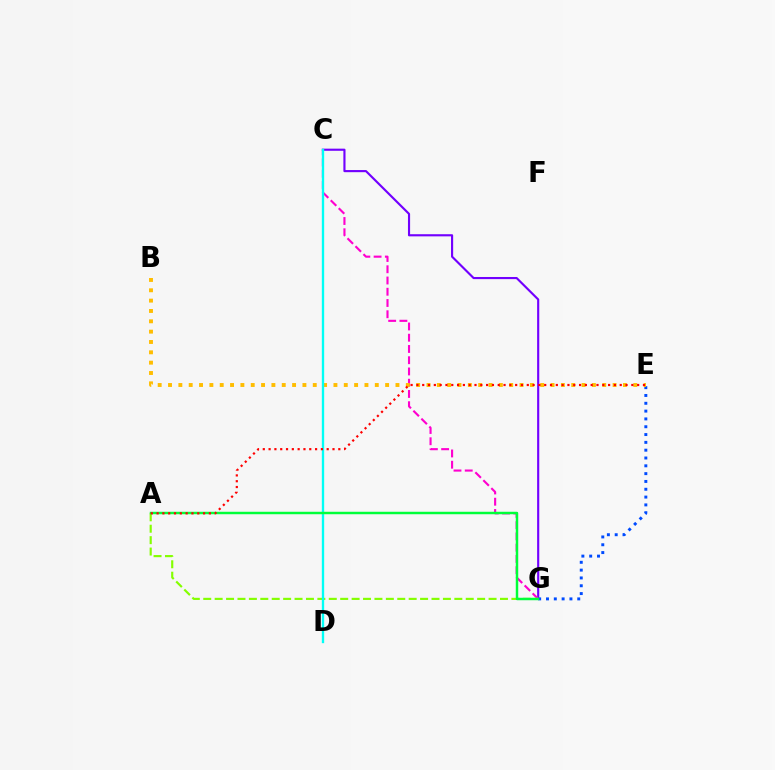{('C', 'G'): [{'color': '#7200ff', 'line_style': 'solid', 'thickness': 1.54}, {'color': '#ff00cf', 'line_style': 'dashed', 'thickness': 1.53}], ('E', 'G'): [{'color': '#004bff', 'line_style': 'dotted', 'thickness': 2.12}], ('B', 'E'): [{'color': '#ffbd00', 'line_style': 'dotted', 'thickness': 2.81}], ('A', 'G'): [{'color': '#84ff00', 'line_style': 'dashed', 'thickness': 1.55}, {'color': '#00ff39', 'line_style': 'solid', 'thickness': 1.77}], ('C', 'D'): [{'color': '#00fff6', 'line_style': 'solid', 'thickness': 1.69}], ('A', 'E'): [{'color': '#ff0000', 'line_style': 'dotted', 'thickness': 1.58}]}